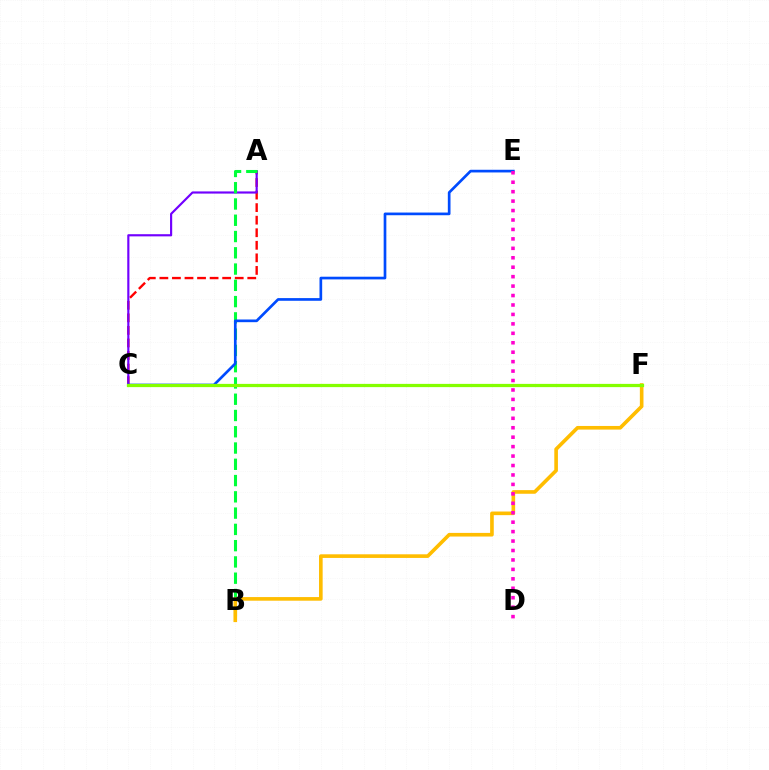{('A', 'C'): [{'color': '#ff0000', 'line_style': 'dashed', 'thickness': 1.71}, {'color': '#7200ff', 'line_style': 'solid', 'thickness': 1.56}], ('A', 'B'): [{'color': '#00ff39', 'line_style': 'dashed', 'thickness': 2.21}], ('C', 'E'): [{'color': '#004bff', 'line_style': 'solid', 'thickness': 1.93}], ('B', 'F'): [{'color': '#ffbd00', 'line_style': 'solid', 'thickness': 2.61}], ('D', 'E'): [{'color': '#ff00cf', 'line_style': 'dotted', 'thickness': 2.57}], ('C', 'F'): [{'color': '#00fff6', 'line_style': 'dotted', 'thickness': 1.82}, {'color': '#84ff00', 'line_style': 'solid', 'thickness': 2.34}]}